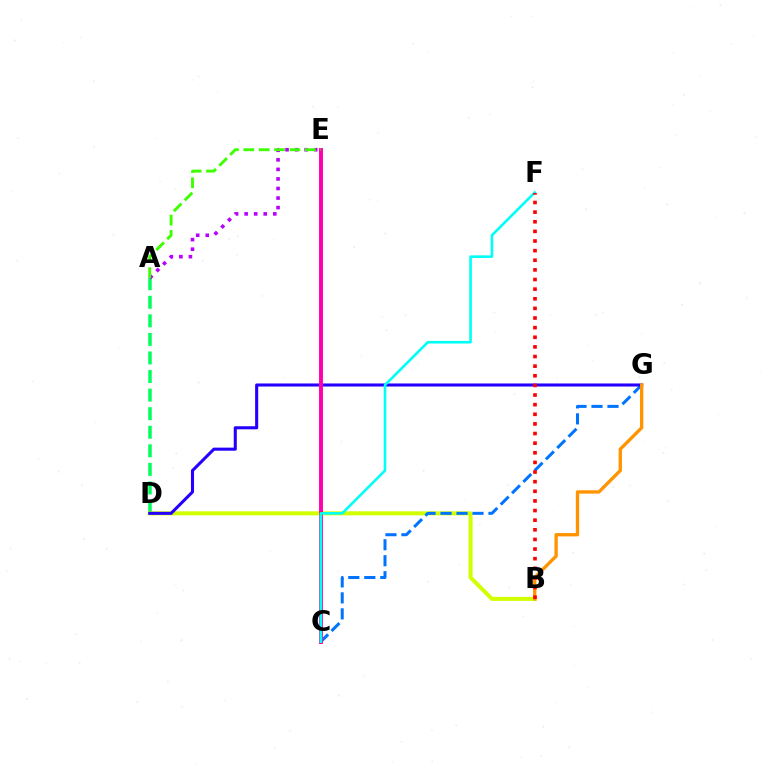{('A', 'D'): [{'color': '#00ff5c', 'line_style': 'dashed', 'thickness': 2.52}], ('B', 'D'): [{'color': '#d1ff00', 'line_style': 'solid', 'thickness': 2.9}], ('C', 'G'): [{'color': '#0074ff', 'line_style': 'dashed', 'thickness': 2.17}], ('D', 'G'): [{'color': '#2500ff', 'line_style': 'solid', 'thickness': 2.21}], ('C', 'E'): [{'color': '#ff00ac', 'line_style': 'solid', 'thickness': 2.82}], ('B', 'G'): [{'color': '#ff9400', 'line_style': 'solid', 'thickness': 2.4}], ('C', 'F'): [{'color': '#00fff6', 'line_style': 'solid', 'thickness': 1.87}], ('A', 'E'): [{'color': '#b900ff', 'line_style': 'dotted', 'thickness': 2.6}, {'color': '#3dff00', 'line_style': 'dashed', 'thickness': 2.09}], ('B', 'F'): [{'color': '#ff0000', 'line_style': 'dotted', 'thickness': 2.62}]}